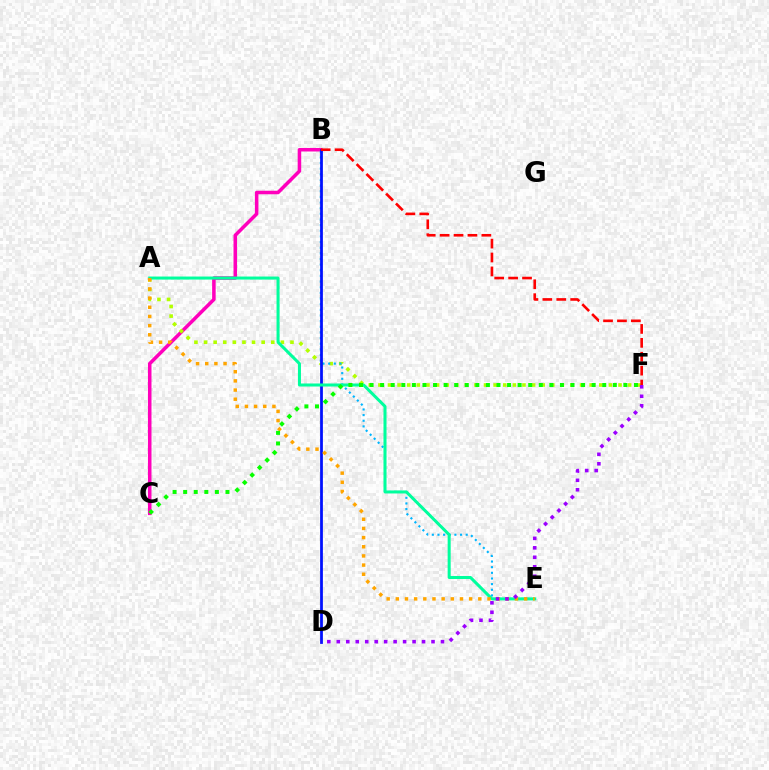{('B', 'C'): [{'color': '#ff00bd', 'line_style': 'solid', 'thickness': 2.54}], ('A', 'F'): [{'color': '#b3ff00', 'line_style': 'dotted', 'thickness': 2.61}], ('B', 'E'): [{'color': '#00b5ff', 'line_style': 'dotted', 'thickness': 1.53}], ('B', 'D'): [{'color': '#0010ff', 'line_style': 'solid', 'thickness': 1.99}], ('B', 'F'): [{'color': '#ff0000', 'line_style': 'dashed', 'thickness': 1.89}], ('A', 'E'): [{'color': '#00ff9d', 'line_style': 'solid', 'thickness': 2.18}, {'color': '#ffa500', 'line_style': 'dotted', 'thickness': 2.49}], ('D', 'F'): [{'color': '#9b00ff', 'line_style': 'dotted', 'thickness': 2.57}], ('C', 'F'): [{'color': '#08ff00', 'line_style': 'dotted', 'thickness': 2.87}]}